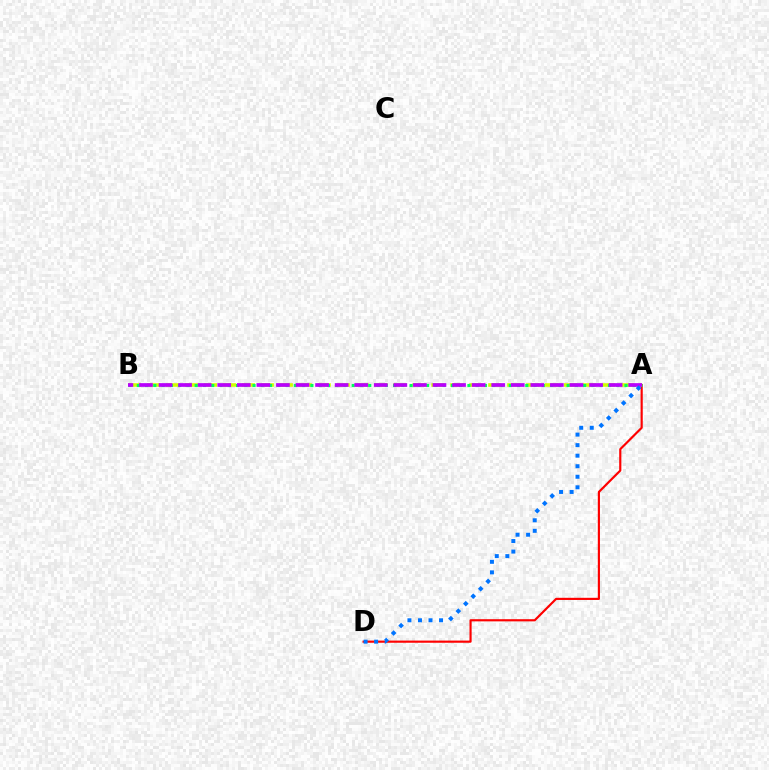{('A', 'B'): [{'color': '#d1ff00', 'line_style': 'dashed', 'thickness': 2.58}, {'color': '#00ff5c', 'line_style': 'dotted', 'thickness': 2.25}, {'color': '#b900ff', 'line_style': 'dashed', 'thickness': 2.66}], ('A', 'D'): [{'color': '#ff0000', 'line_style': 'solid', 'thickness': 1.56}, {'color': '#0074ff', 'line_style': 'dotted', 'thickness': 2.86}]}